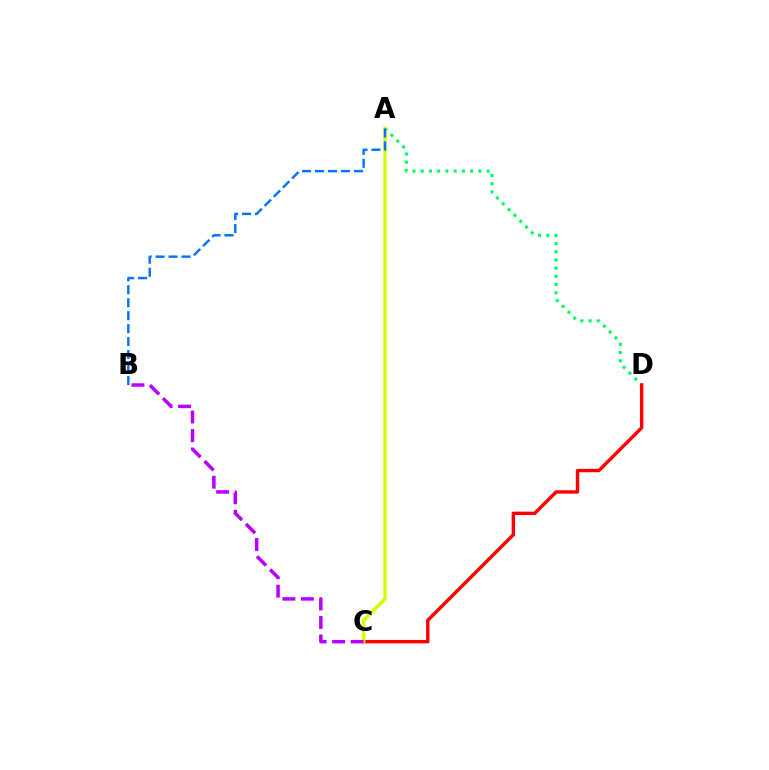{('A', 'D'): [{'color': '#00ff5c', 'line_style': 'dotted', 'thickness': 2.24}], ('C', 'D'): [{'color': '#ff0000', 'line_style': 'solid', 'thickness': 2.44}], ('A', 'C'): [{'color': '#d1ff00', 'line_style': 'solid', 'thickness': 2.44}], ('A', 'B'): [{'color': '#0074ff', 'line_style': 'dashed', 'thickness': 1.76}], ('B', 'C'): [{'color': '#b900ff', 'line_style': 'dashed', 'thickness': 2.51}]}